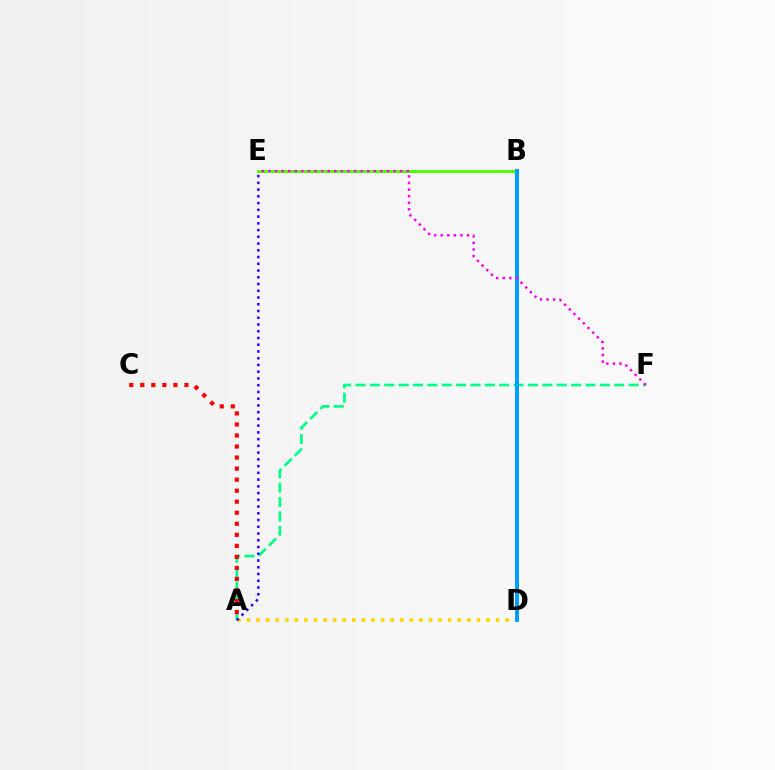{('B', 'E'): [{'color': '#4fff00', 'line_style': 'solid', 'thickness': 2.12}], ('A', 'D'): [{'color': '#ffd500', 'line_style': 'dotted', 'thickness': 2.6}], ('A', 'F'): [{'color': '#00ff86', 'line_style': 'dashed', 'thickness': 1.95}], ('B', 'D'): [{'color': '#009eff', 'line_style': 'solid', 'thickness': 2.87}], ('E', 'F'): [{'color': '#ff00ed', 'line_style': 'dotted', 'thickness': 1.79}], ('A', 'C'): [{'color': '#ff0000', 'line_style': 'dotted', 'thickness': 3.0}], ('A', 'E'): [{'color': '#3700ff', 'line_style': 'dotted', 'thickness': 1.83}]}